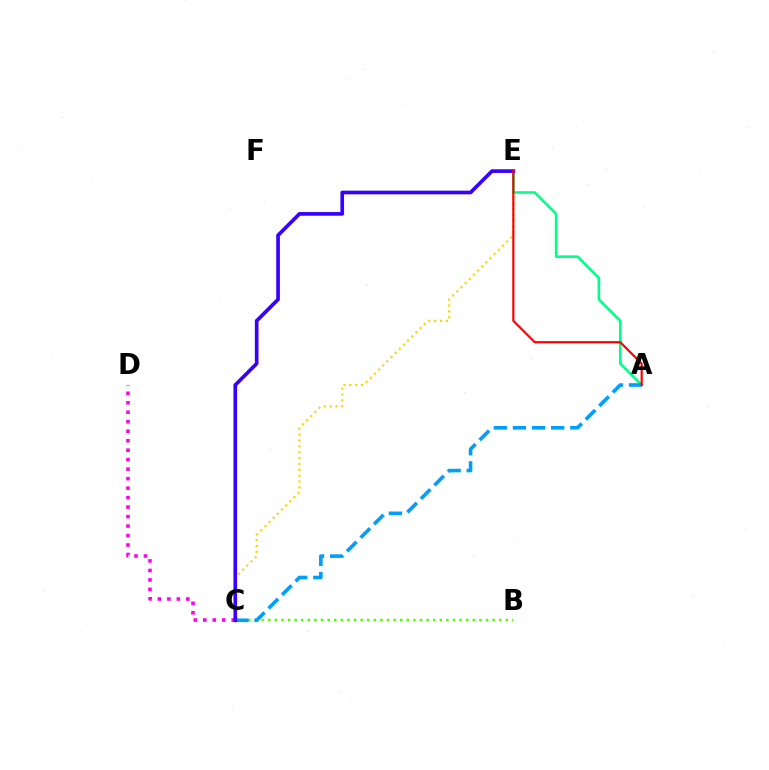{('C', 'E'): [{'color': '#ffd500', 'line_style': 'dotted', 'thickness': 1.59}, {'color': '#3700ff', 'line_style': 'solid', 'thickness': 2.64}], ('B', 'C'): [{'color': '#4fff00', 'line_style': 'dotted', 'thickness': 1.79}], ('A', 'E'): [{'color': '#00ff86', 'line_style': 'solid', 'thickness': 1.87}, {'color': '#ff0000', 'line_style': 'solid', 'thickness': 1.57}], ('C', 'D'): [{'color': '#ff00ed', 'line_style': 'dotted', 'thickness': 2.58}], ('A', 'C'): [{'color': '#009eff', 'line_style': 'dashed', 'thickness': 2.6}]}